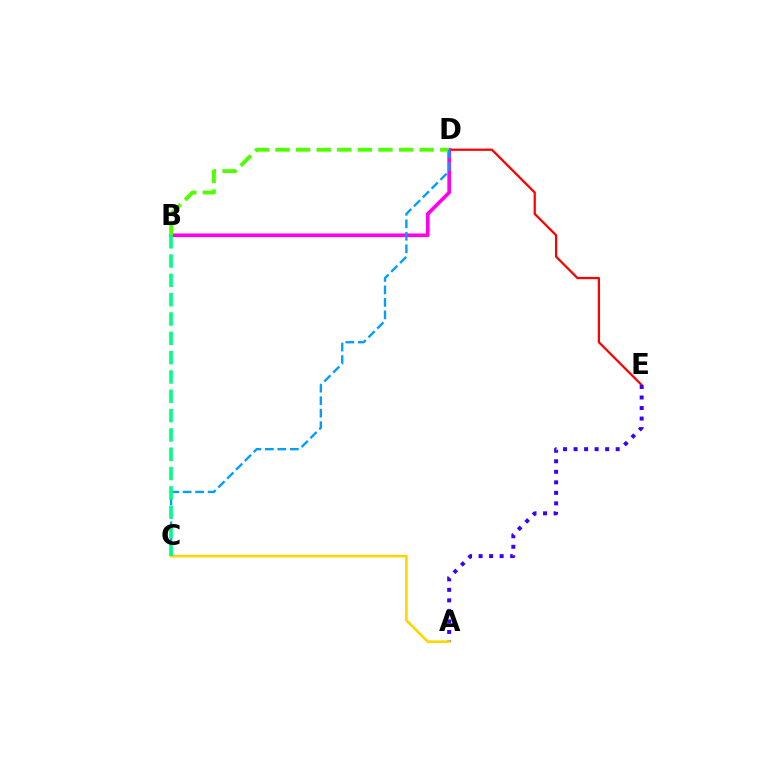{('D', 'E'): [{'color': '#ff0000', 'line_style': 'solid', 'thickness': 1.62}], ('A', 'E'): [{'color': '#3700ff', 'line_style': 'dotted', 'thickness': 2.86}], ('B', 'D'): [{'color': '#ff00ed', 'line_style': 'solid', 'thickness': 2.62}, {'color': '#4fff00', 'line_style': 'dashed', 'thickness': 2.8}], ('A', 'C'): [{'color': '#ffd500', 'line_style': 'solid', 'thickness': 1.9}], ('C', 'D'): [{'color': '#009eff', 'line_style': 'dashed', 'thickness': 1.7}], ('B', 'C'): [{'color': '#00ff86', 'line_style': 'dashed', 'thickness': 2.62}]}